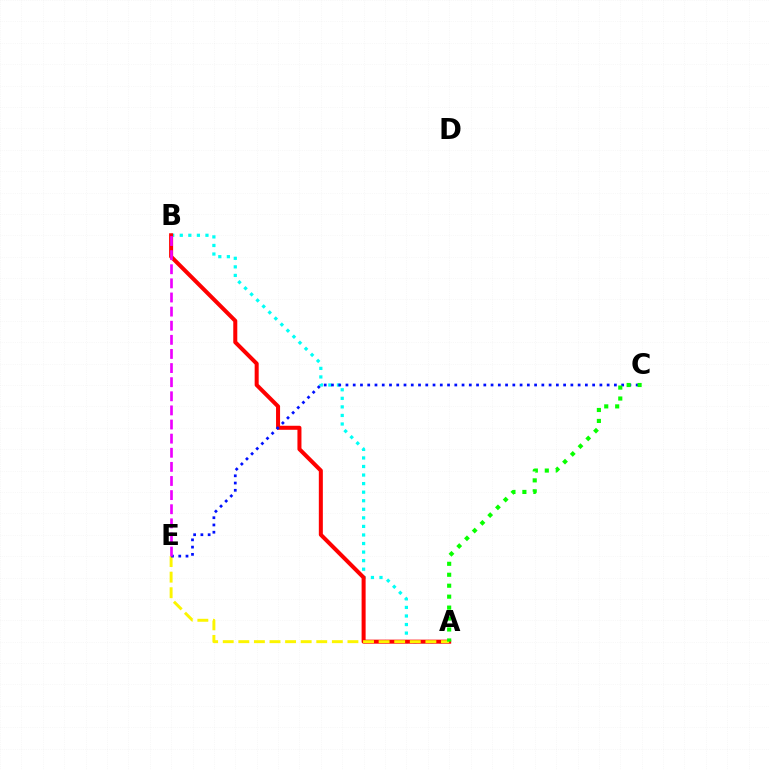{('A', 'B'): [{'color': '#00fff6', 'line_style': 'dotted', 'thickness': 2.33}, {'color': '#ff0000', 'line_style': 'solid', 'thickness': 2.9}], ('A', 'E'): [{'color': '#fcf500', 'line_style': 'dashed', 'thickness': 2.12}], ('C', 'E'): [{'color': '#0010ff', 'line_style': 'dotted', 'thickness': 1.97}], ('A', 'C'): [{'color': '#08ff00', 'line_style': 'dotted', 'thickness': 2.98}], ('B', 'E'): [{'color': '#ee00ff', 'line_style': 'dashed', 'thickness': 1.92}]}